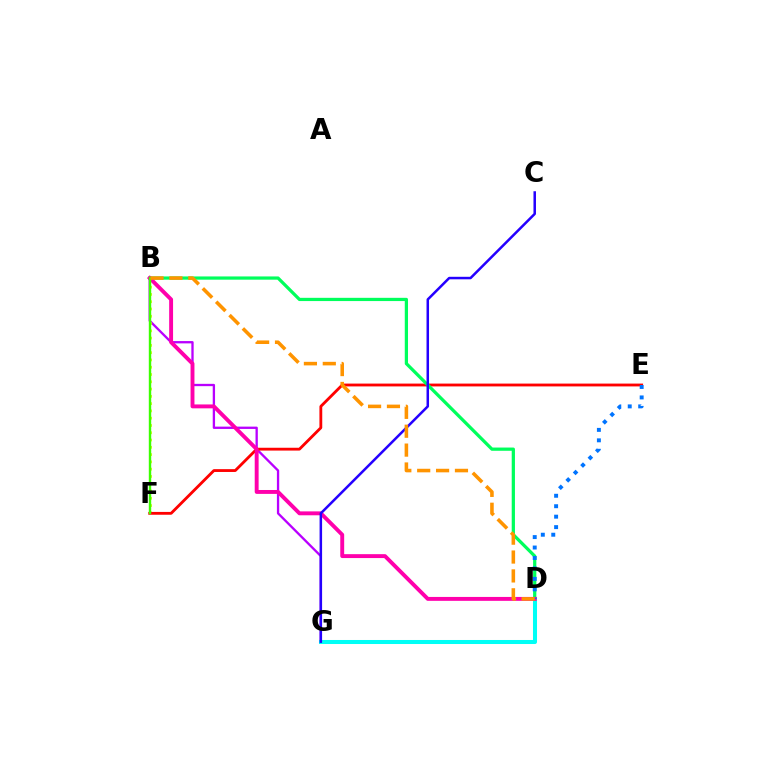{('B', 'G'): [{'color': '#b900ff', 'line_style': 'solid', 'thickness': 1.67}], ('B', 'F'): [{'color': '#d1ff00', 'line_style': 'dotted', 'thickness': 1.98}, {'color': '#3dff00', 'line_style': 'solid', 'thickness': 1.73}], ('D', 'G'): [{'color': '#00fff6', 'line_style': 'solid', 'thickness': 2.9}], ('E', 'F'): [{'color': '#ff0000', 'line_style': 'solid', 'thickness': 2.03}], ('B', 'D'): [{'color': '#00ff5c', 'line_style': 'solid', 'thickness': 2.33}, {'color': '#ff00ac', 'line_style': 'solid', 'thickness': 2.81}, {'color': '#ff9400', 'line_style': 'dashed', 'thickness': 2.57}], ('D', 'E'): [{'color': '#0074ff', 'line_style': 'dotted', 'thickness': 2.84}], ('C', 'G'): [{'color': '#2500ff', 'line_style': 'solid', 'thickness': 1.81}]}